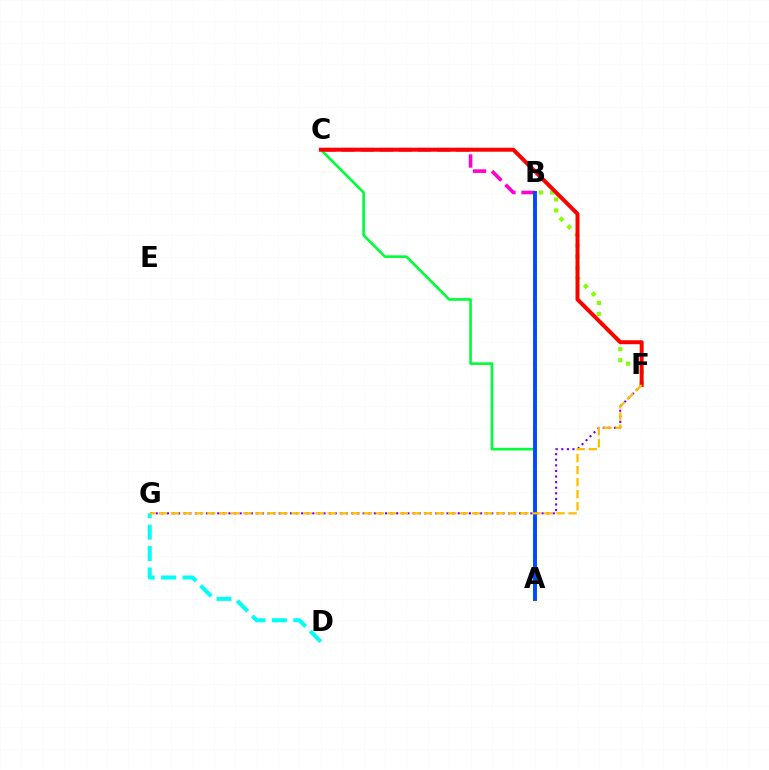{('B', 'C'): [{'color': '#ff00cf', 'line_style': 'dashed', 'thickness': 2.6}], ('B', 'F'): [{'color': '#84ff00', 'line_style': 'dotted', 'thickness': 2.99}], ('F', 'G'): [{'color': '#7200ff', 'line_style': 'dotted', 'thickness': 1.52}, {'color': '#ffbd00', 'line_style': 'dashed', 'thickness': 1.64}], ('D', 'G'): [{'color': '#00fff6', 'line_style': 'dashed', 'thickness': 2.91}], ('A', 'C'): [{'color': '#00ff39', 'line_style': 'solid', 'thickness': 1.91}], ('A', 'B'): [{'color': '#004bff', 'line_style': 'solid', 'thickness': 2.82}], ('C', 'F'): [{'color': '#ff0000', 'line_style': 'solid', 'thickness': 2.86}]}